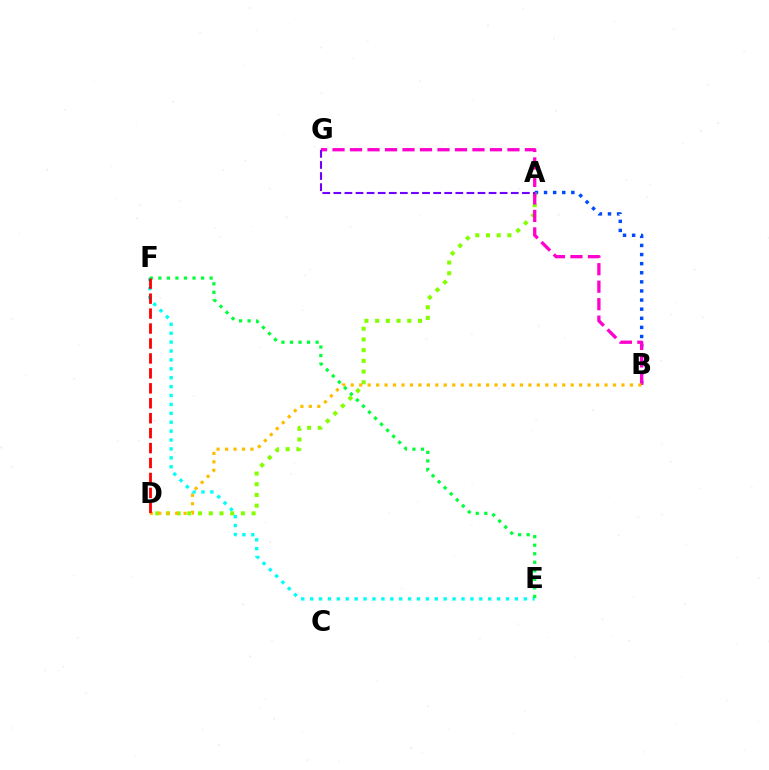{('E', 'F'): [{'color': '#00fff6', 'line_style': 'dotted', 'thickness': 2.42}, {'color': '#00ff39', 'line_style': 'dotted', 'thickness': 2.32}], ('A', 'B'): [{'color': '#004bff', 'line_style': 'dotted', 'thickness': 2.47}], ('A', 'D'): [{'color': '#84ff00', 'line_style': 'dotted', 'thickness': 2.91}], ('B', 'G'): [{'color': '#ff00cf', 'line_style': 'dashed', 'thickness': 2.38}], ('B', 'D'): [{'color': '#ffbd00', 'line_style': 'dotted', 'thickness': 2.3}], ('A', 'G'): [{'color': '#7200ff', 'line_style': 'dashed', 'thickness': 1.51}], ('D', 'F'): [{'color': '#ff0000', 'line_style': 'dashed', 'thickness': 2.03}]}